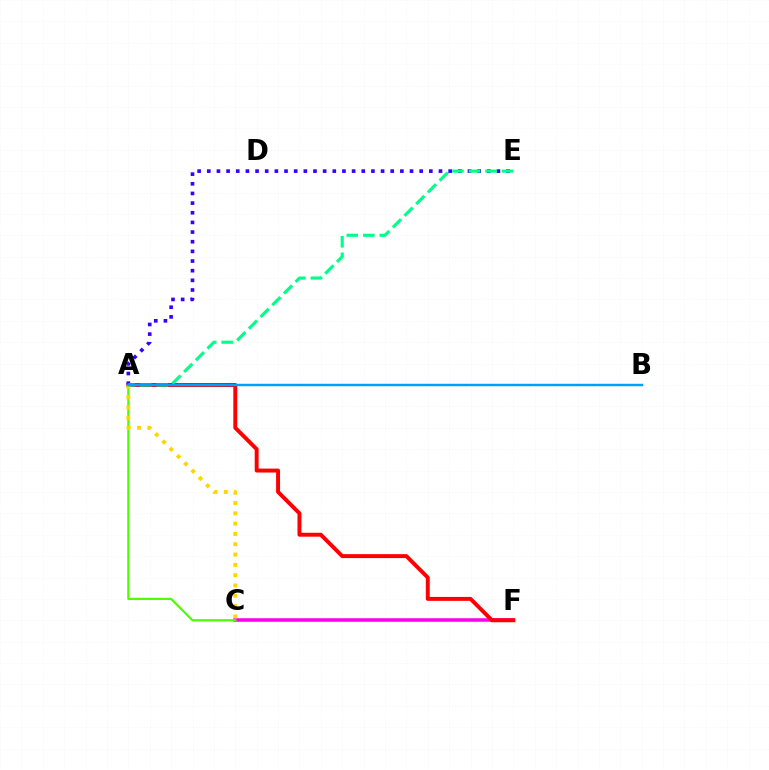{('C', 'F'): [{'color': '#ff00ed', 'line_style': 'solid', 'thickness': 2.55}], ('A', 'F'): [{'color': '#ff0000', 'line_style': 'solid', 'thickness': 2.83}], ('A', 'E'): [{'color': '#3700ff', 'line_style': 'dotted', 'thickness': 2.62}, {'color': '#00ff86', 'line_style': 'dashed', 'thickness': 2.25}], ('A', 'C'): [{'color': '#4fff00', 'line_style': 'solid', 'thickness': 1.6}, {'color': '#ffd500', 'line_style': 'dotted', 'thickness': 2.8}], ('A', 'B'): [{'color': '#009eff', 'line_style': 'solid', 'thickness': 1.77}]}